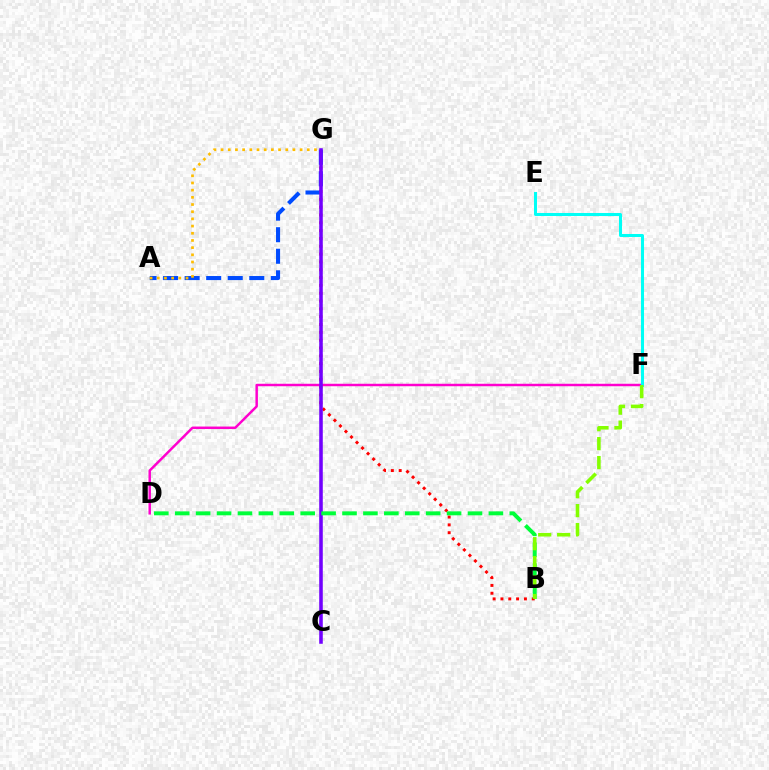{('B', 'G'): [{'color': '#ff0000', 'line_style': 'dotted', 'thickness': 2.13}], ('D', 'F'): [{'color': '#ff00cf', 'line_style': 'solid', 'thickness': 1.78}], ('A', 'G'): [{'color': '#004bff', 'line_style': 'dashed', 'thickness': 2.93}, {'color': '#ffbd00', 'line_style': 'dotted', 'thickness': 1.95}], ('C', 'G'): [{'color': '#7200ff', 'line_style': 'solid', 'thickness': 2.56}], ('B', 'D'): [{'color': '#00ff39', 'line_style': 'dashed', 'thickness': 2.84}], ('E', 'F'): [{'color': '#00fff6', 'line_style': 'solid', 'thickness': 2.18}], ('B', 'F'): [{'color': '#84ff00', 'line_style': 'dashed', 'thickness': 2.58}]}